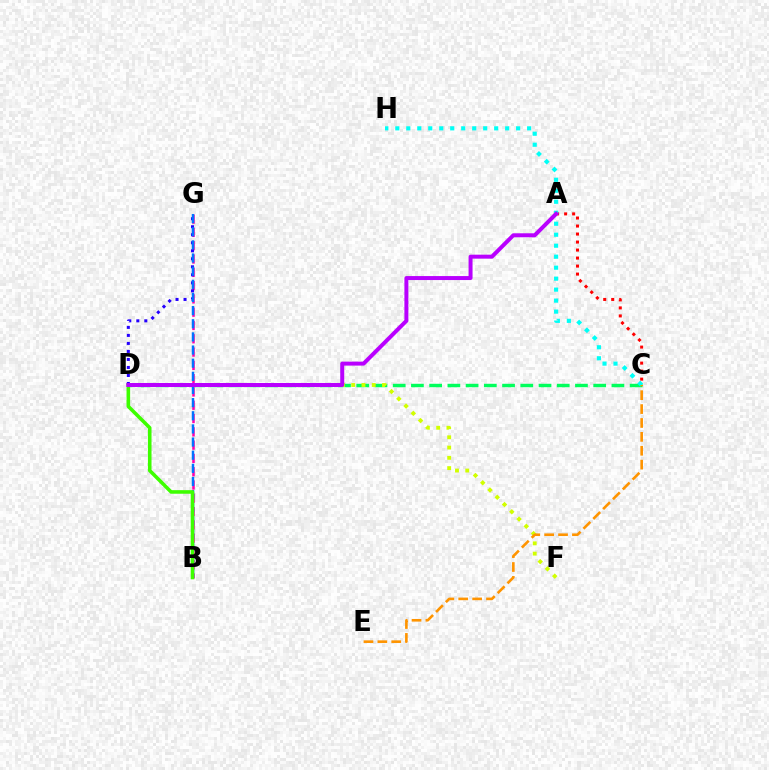{('C', 'D'): [{'color': '#00ff5c', 'line_style': 'dashed', 'thickness': 2.48}], ('D', 'F'): [{'color': '#d1ff00', 'line_style': 'dotted', 'thickness': 2.79}], ('B', 'G'): [{'color': '#ff00ac', 'line_style': 'dashed', 'thickness': 1.81}, {'color': '#0074ff', 'line_style': 'dashed', 'thickness': 1.79}], ('D', 'G'): [{'color': '#2500ff', 'line_style': 'dotted', 'thickness': 2.18}], ('B', 'D'): [{'color': '#3dff00', 'line_style': 'solid', 'thickness': 2.58}], ('A', 'C'): [{'color': '#ff0000', 'line_style': 'dotted', 'thickness': 2.18}], ('C', 'H'): [{'color': '#00fff6', 'line_style': 'dotted', 'thickness': 2.98}], ('A', 'D'): [{'color': '#b900ff', 'line_style': 'solid', 'thickness': 2.87}], ('C', 'E'): [{'color': '#ff9400', 'line_style': 'dashed', 'thickness': 1.89}]}